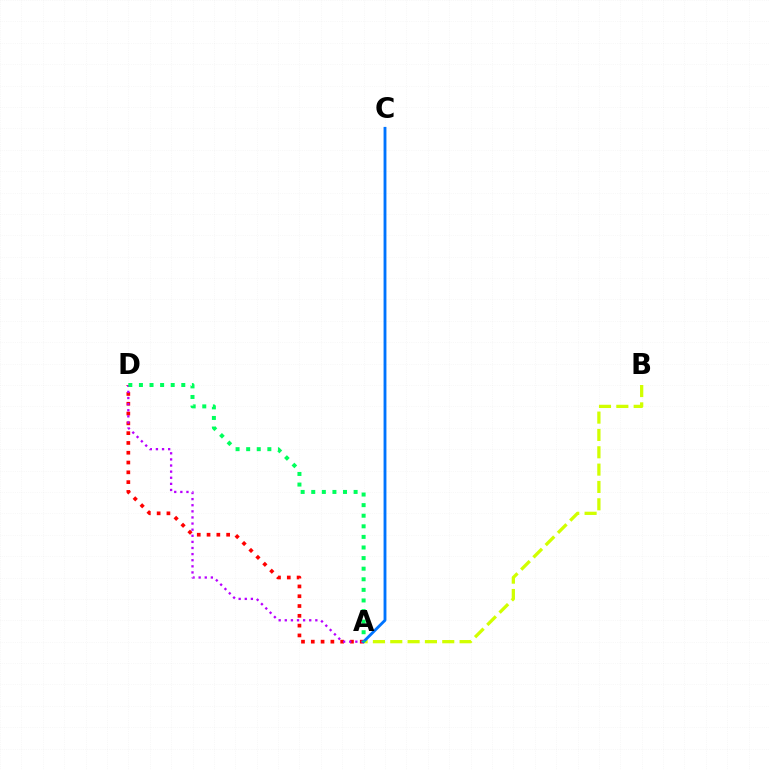{('A', 'D'): [{'color': '#ff0000', 'line_style': 'dotted', 'thickness': 2.66}, {'color': '#b900ff', 'line_style': 'dotted', 'thickness': 1.66}, {'color': '#00ff5c', 'line_style': 'dotted', 'thickness': 2.88}], ('A', 'B'): [{'color': '#d1ff00', 'line_style': 'dashed', 'thickness': 2.35}], ('A', 'C'): [{'color': '#0074ff', 'line_style': 'solid', 'thickness': 2.06}]}